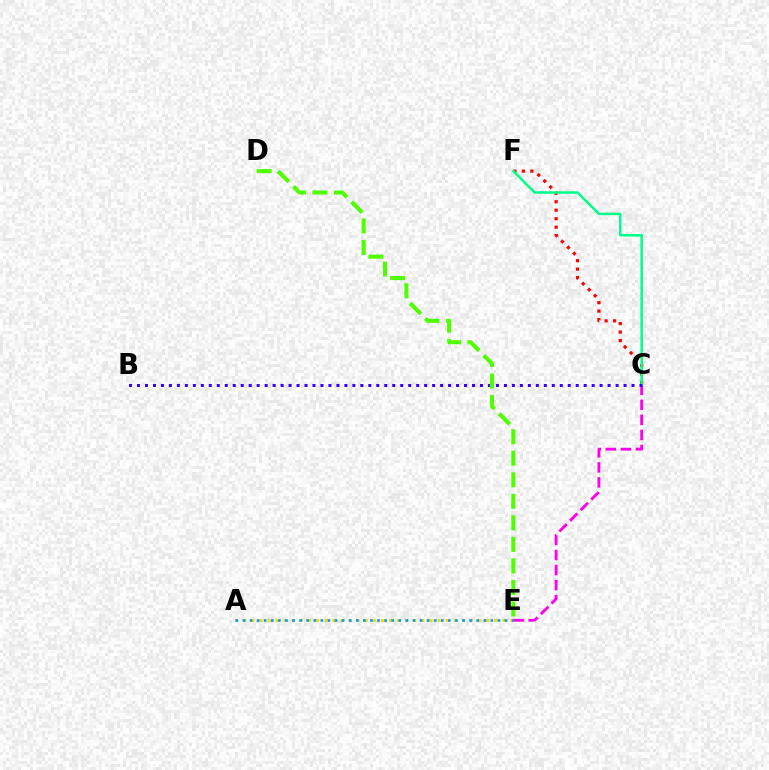{('A', 'E'): [{'color': '#ffd500', 'line_style': 'dotted', 'thickness': 2.2}, {'color': '#009eff', 'line_style': 'dotted', 'thickness': 1.92}], ('C', 'E'): [{'color': '#ff00ed', 'line_style': 'dashed', 'thickness': 2.04}], ('C', 'F'): [{'color': '#ff0000', 'line_style': 'dotted', 'thickness': 2.3}, {'color': '#00ff86', 'line_style': 'solid', 'thickness': 1.79}], ('B', 'C'): [{'color': '#3700ff', 'line_style': 'dotted', 'thickness': 2.17}], ('D', 'E'): [{'color': '#4fff00', 'line_style': 'dashed', 'thickness': 2.92}]}